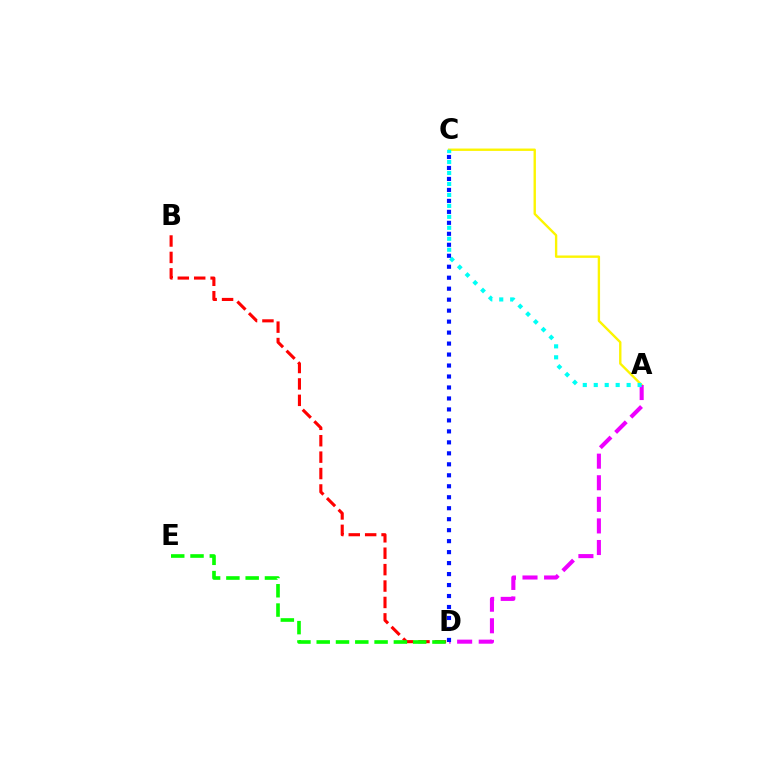{('A', 'C'): [{'color': '#fcf500', 'line_style': 'solid', 'thickness': 1.71}, {'color': '#00fff6', 'line_style': 'dotted', 'thickness': 2.98}], ('B', 'D'): [{'color': '#ff0000', 'line_style': 'dashed', 'thickness': 2.23}], ('A', 'D'): [{'color': '#ee00ff', 'line_style': 'dashed', 'thickness': 2.93}], ('C', 'D'): [{'color': '#0010ff', 'line_style': 'dotted', 'thickness': 2.98}], ('D', 'E'): [{'color': '#08ff00', 'line_style': 'dashed', 'thickness': 2.62}]}